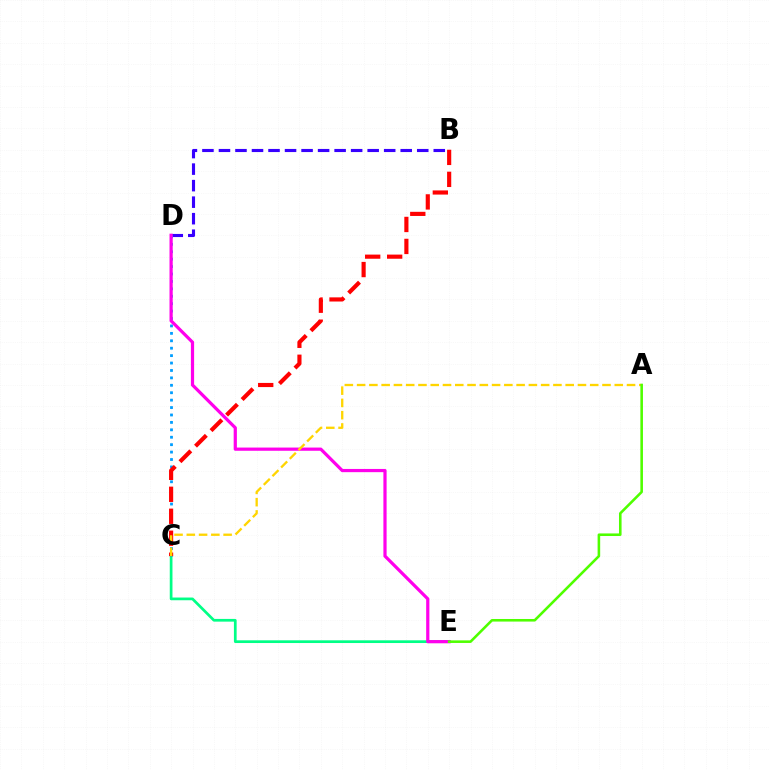{('C', 'E'): [{'color': '#00ff86', 'line_style': 'solid', 'thickness': 1.96}], ('B', 'D'): [{'color': '#3700ff', 'line_style': 'dashed', 'thickness': 2.24}], ('C', 'D'): [{'color': '#009eff', 'line_style': 'dotted', 'thickness': 2.02}], ('B', 'C'): [{'color': '#ff0000', 'line_style': 'dashed', 'thickness': 2.98}], ('D', 'E'): [{'color': '#ff00ed', 'line_style': 'solid', 'thickness': 2.31}], ('A', 'C'): [{'color': '#ffd500', 'line_style': 'dashed', 'thickness': 1.67}], ('A', 'E'): [{'color': '#4fff00', 'line_style': 'solid', 'thickness': 1.86}]}